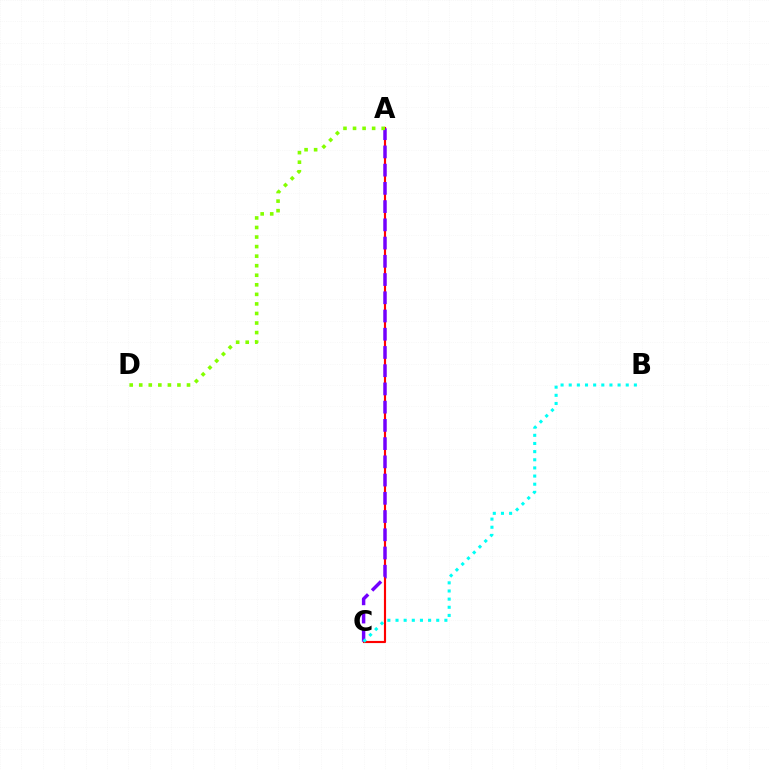{('A', 'C'): [{'color': '#ff0000', 'line_style': 'solid', 'thickness': 1.55}, {'color': '#7200ff', 'line_style': 'dashed', 'thickness': 2.48}], ('A', 'D'): [{'color': '#84ff00', 'line_style': 'dotted', 'thickness': 2.6}], ('B', 'C'): [{'color': '#00fff6', 'line_style': 'dotted', 'thickness': 2.21}]}